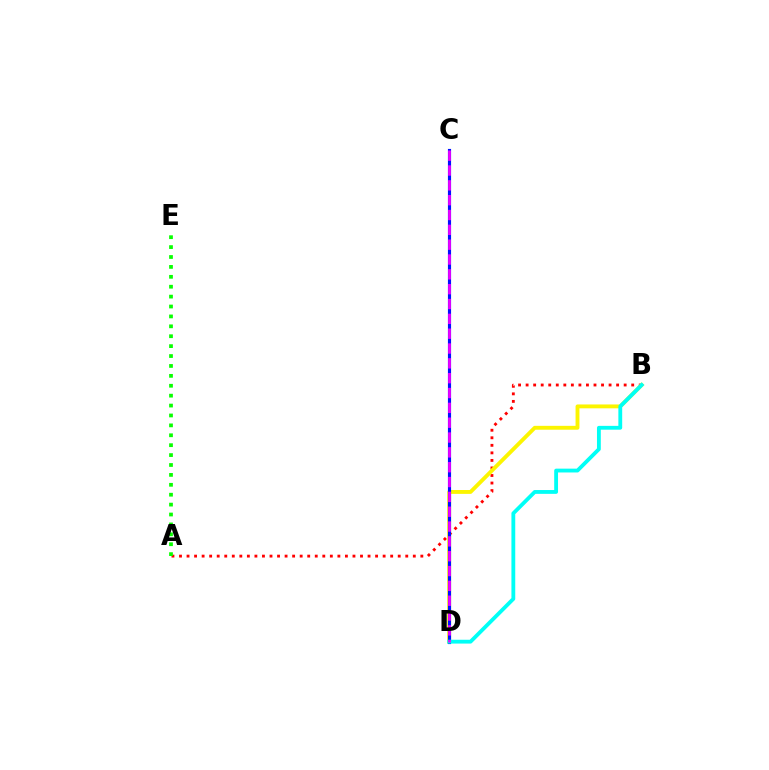{('A', 'B'): [{'color': '#ff0000', 'line_style': 'dotted', 'thickness': 2.05}], ('B', 'D'): [{'color': '#fcf500', 'line_style': 'solid', 'thickness': 2.79}, {'color': '#00fff6', 'line_style': 'solid', 'thickness': 2.75}], ('C', 'D'): [{'color': '#0010ff', 'line_style': 'solid', 'thickness': 2.27}, {'color': '#ee00ff', 'line_style': 'dashed', 'thickness': 2.02}], ('A', 'E'): [{'color': '#08ff00', 'line_style': 'dotted', 'thickness': 2.69}]}